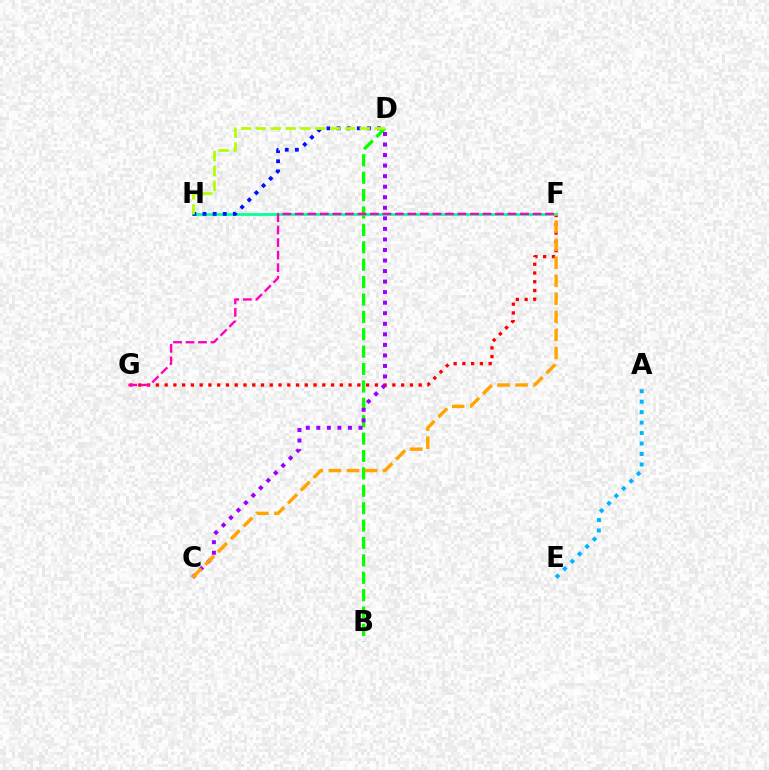{('F', 'G'): [{'color': '#ff0000', 'line_style': 'dotted', 'thickness': 2.38}, {'color': '#ff00bd', 'line_style': 'dashed', 'thickness': 1.7}], ('F', 'H'): [{'color': '#00ff9d', 'line_style': 'solid', 'thickness': 1.97}], ('B', 'D'): [{'color': '#08ff00', 'line_style': 'dashed', 'thickness': 2.36}], ('D', 'H'): [{'color': '#0010ff', 'line_style': 'dotted', 'thickness': 2.75}, {'color': '#b3ff00', 'line_style': 'dashed', 'thickness': 2.01}], ('A', 'E'): [{'color': '#00b5ff', 'line_style': 'dotted', 'thickness': 2.84}], ('C', 'D'): [{'color': '#9b00ff', 'line_style': 'dotted', 'thickness': 2.86}], ('C', 'F'): [{'color': '#ffa500', 'line_style': 'dashed', 'thickness': 2.45}]}